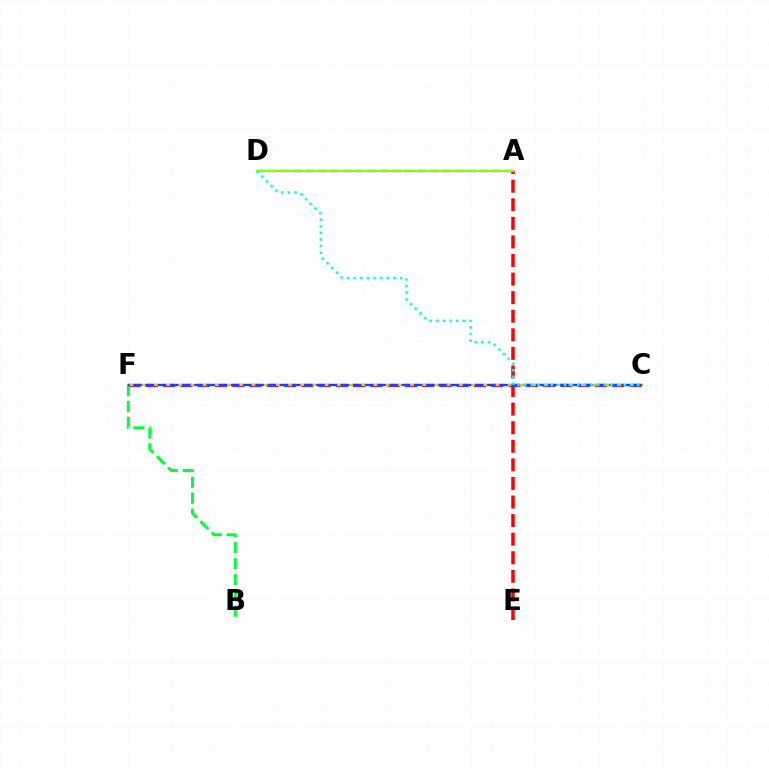{('A', 'D'): [{'color': '#ff00cf', 'line_style': 'dashed', 'thickness': 1.69}, {'color': '#84ff00', 'line_style': 'solid', 'thickness': 1.55}], ('A', 'E'): [{'color': '#ff0000', 'line_style': 'dashed', 'thickness': 2.52}], ('C', 'F'): [{'color': '#7200ff', 'line_style': 'dashed', 'thickness': 2.35}, {'color': '#ffbd00', 'line_style': 'solid', 'thickness': 1.71}, {'color': '#004bff', 'line_style': 'dashed', 'thickness': 1.66}], ('B', 'F'): [{'color': '#00ff39', 'line_style': 'dashed', 'thickness': 2.16}], ('C', 'D'): [{'color': '#00fff6', 'line_style': 'dotted', 'thickness': 1.8}]}